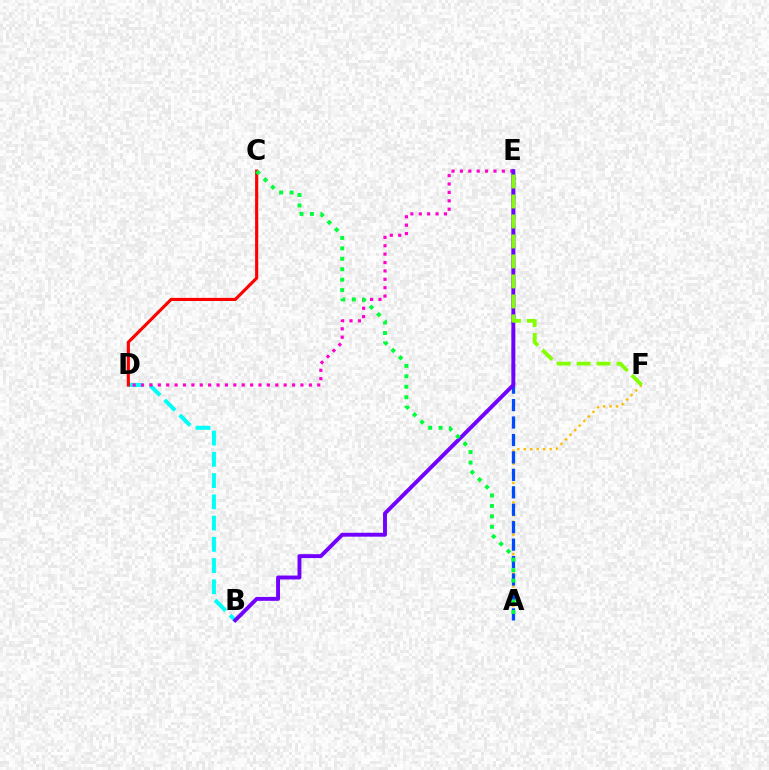{('B', 'D'): [{'color': '#00fff6', 'line_style': 'dashed', 'thickness': 2.89}], ('D', 'E'): [{'color': '#ff00cf', 'line_style': 'dotted', 'thickness': 2.28}], ('C', 'D'): [{'color': '#ff0000', 'line_style': 'solid', 'thickness': 2.26}], ('A', 'F'): [{'color': '#ffbd00', 'line_style': 'dotted', 'thickness': 1.76}], ('A', 'E'): [{'color': '#004bff', 'line_style': 'dashed', 'thickness': 2.37}], ('B', 'E'): [{'color': '#7200ff', 'line_style': 'solid', 'thickness': 2.8}], ('E', 'F'): [{'color': '#84ff00', 'line_style': 'dashed', 'thickness': 2.72}], ('A', 'C'): [{'color': '#00ff39', 'line_style': 'dotted', 'thickness': 2.84}]}